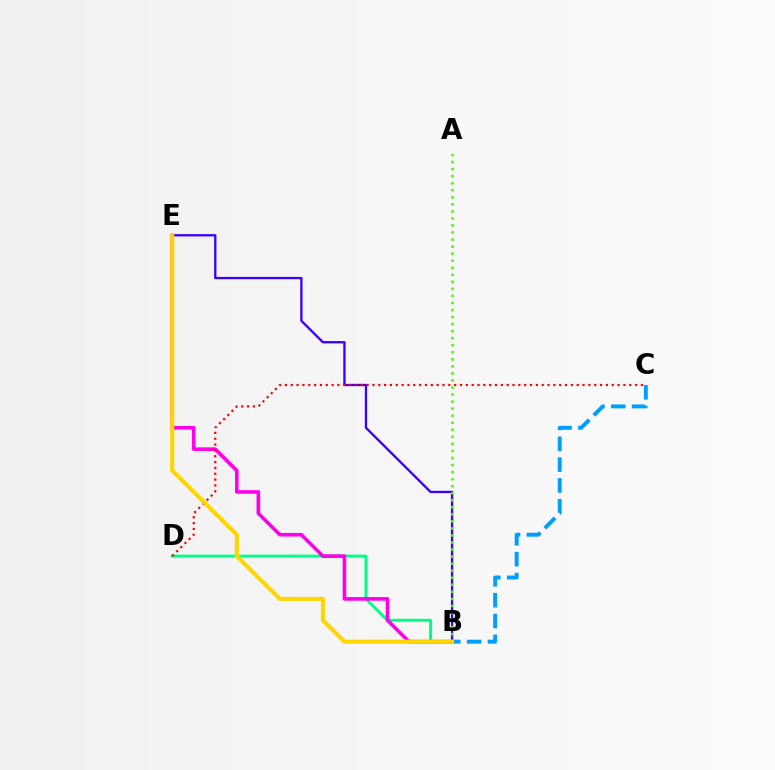{('B', 'E'): [{'color': '#3700ff', 'line_style': 'solid', 'thickness': 1.67}, {'color': '#ff00ed', 'line_style': 'solid', 'thickness': 2.61}, {'color': '#ffd500', 'line_style': 'solid', 'thickness': 2.93}], ('B', 'D'): [{'color': '#00ff86', 'line_style': 'solid', 'thickness': 2.13}], ('B', 'C'): [{'color': '#009eff', 'line_style': 'dashed', 'thickness': 2.83}], ('A', 'B'): [{'color': '#4fff00', 'line_style': 'dotted', 'thickness': 1.91}], ('C', 'D'): [{'color': '#ff0000', 'line_style': 'dotted', 'thickness': 1.59}]}